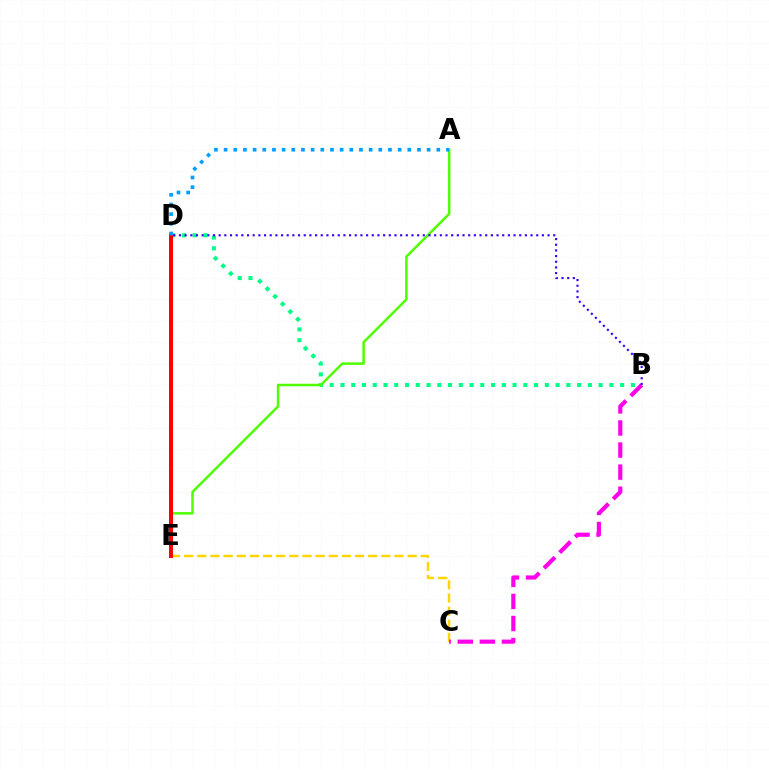{('C', 'E'): [{'color': '#ffd500', 'line_style': 'dashed', 'thickness': 1.79}], ('B', 'D'): [{'color': '#00ff86', 'line_style': 'dotted', 'thickness': 2.92}, {'color': '#3700ff', 'line_style': 'dotted', 'thickness': 1.54}], ('A', 'E'): [{'color': '#4fff00', 'line_style': 'solid', 'thickness': 1.79}], ('B', 'C'): [{'color': '#ff00ed', 'line_style': 'dashed', 'thickness': 3.0}], ('D', 'E'): [{'color': '#ff0000', 'line_style': 'solid', 'thickness': 2.88}], ('A', 'D'): [{'color': '#009eff', 'line_style': 'dotted', 'thickness': 2.63}]}